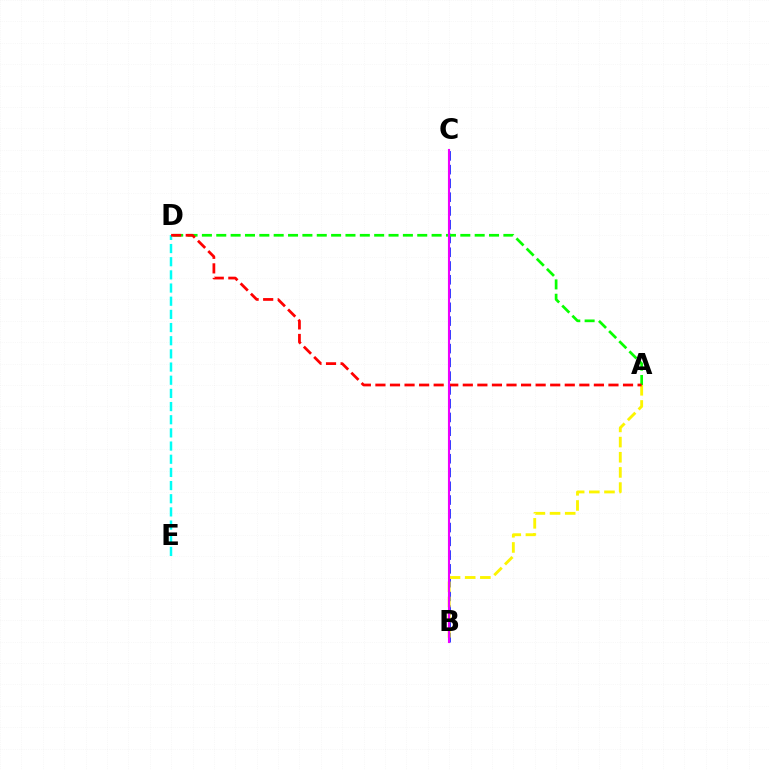{('B', 'C'): [{'color': '#0010ff', 'line_style': 'dashed', 'thickness': 1.87}, {'color': '#ee00ff', 'line_style': 'solid', 'thickness': 1.53}], ('D', 'E'): [{'color': '#00fff6', 'line_style': 'dashed', 'thickness': 1.79}], ('A', 'B'): [{'color': '#fcf500', 'line_style': 'dashed', 'thickness': 2.06}], ('A', 'D'): [{'color': '#08ff00', 'line_style': 'dashed', 'thickness': 1.95}, {'color': '#ff0000', 'line_style': 'dashed', 'thickness': 1.98}]}